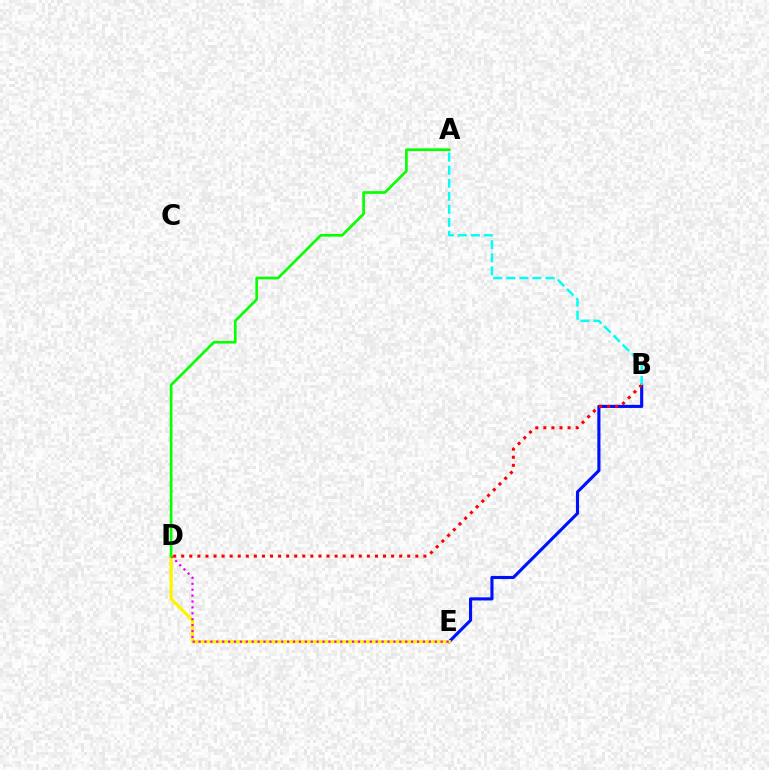{('B', 'E'): [{'color': '#0010ff', 'line_style': 'solid', 'thickness': 2.24}], ('B', 'D'): [{'color': '#ff0000', 'line_style': 'dotted', 'thickness': 2.19}], ('D', 'E'): [{'color': '#fcf500', 'line_style': 'solid', 'thickness': 2.37}, {'color': '#ee00ff', 'line_style': 'dotted', 'thickness': 1.6}], ('A', 'B'): [{'color': '#00fff6', 'line_style': 'dashed', 'thickness': 1.77}], ('A', 'D'): [{'color': '#08ff00', 'line_style': 'solid', 'thickness': 1.93}]}